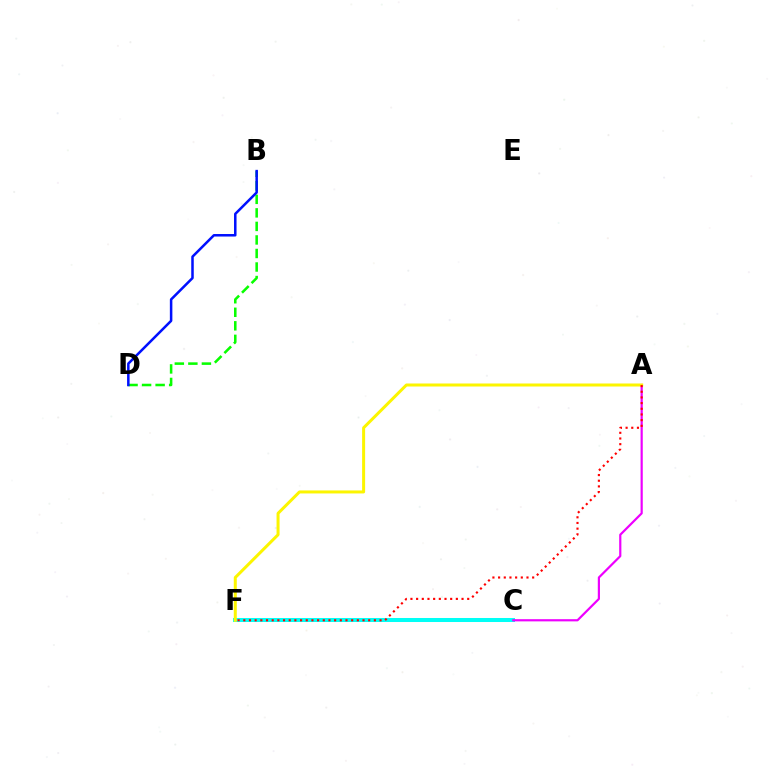{('C', 'F'): [{'color': '#00fff6', 'line_style': 'solid', 'thickness': 2.89}], ('A', 'C'): [{'color': '#ee00ff', 'line_style': 'solid', 'thickness': 1.58}], ('A', 'F'): [{'color': '#fcf500', 'line_style': 'solid', 'thickness': 2.16}, {'color': '#ff0000', 'line_style': 'dotted', 'thickness': 1.54}], ('B', 'D'): [{'color': '#08ff00', 'line_style': 'dashed', 'thickness': 1.84}, {'color': '#0010ff', 'line_style': 'solid', 'thickness': 1.81}]}